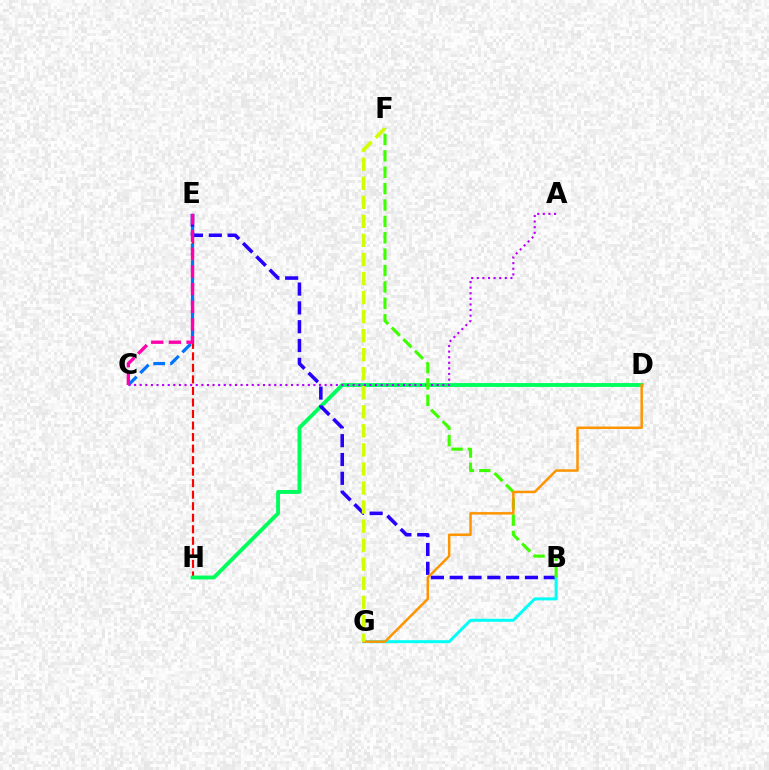{('E', 'H'): [{'color': '#ff0000', 'line_style': 'dashed', 'thickness': 1.57}], ('D', 'H'): [{'color': '#00ff5c', 'line_style': 'solid', 'thickness': 2.79}], ('B', 'E'): [{'color': '#2500ff', 'line_style': 'dashed', 'thickness': 2.56}], ('B', 'G'): [{'color': '#00fff6', 'line_style': 'solid', 'thickness': 2.14}], ('C', 'E'): [{'color': '#0074ff', 'line_style': 'dashed', 'thickness': 2.3}, {'color': '#ff00ac', 'line_style': 'dashed', 'thickness': 2.4}], ('A', 'C'): [{'color': '#b900ff', 'line_style': 'dotted', 'thickness': 1.52}], ('B', 'F'): [{'color': '#3dff00', 'line_style': 'dashed', 'thickness': 2.23}], ('D', 'G'): [{'color': '#ff9400', 'line_style': 'solid', 'thickness': 1.79}], ('F', 'G'): [{'color': '#d1ff00', 'line_style': 'dashed', 'thickness': 2.59}]}